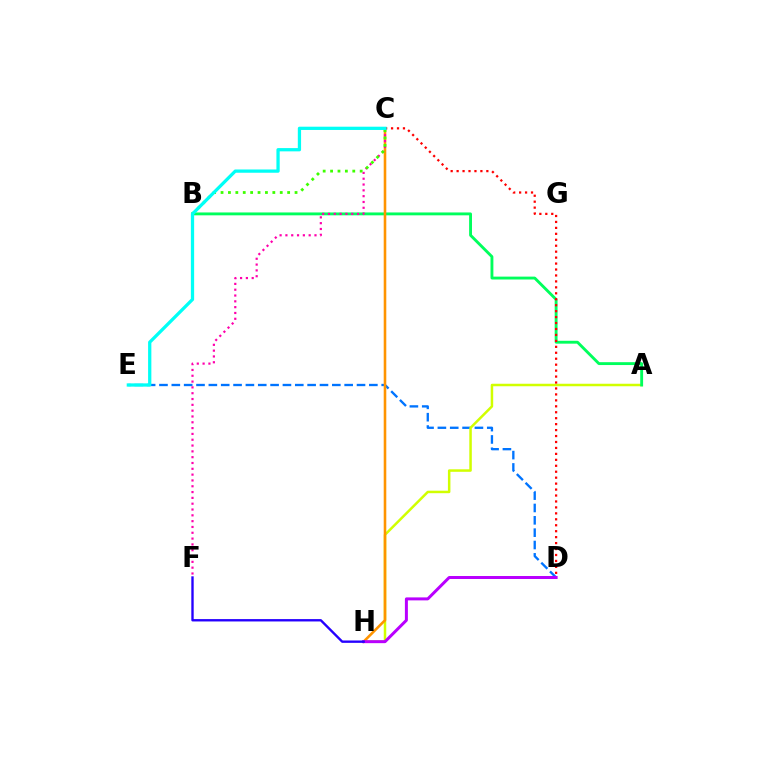{('D', 'E'): [{'color': '#0074ff', 'line_style': 'dashed', 'thickness': 1.68}], ('A', 'H'): [{'color': '#d1ff00', 'line_style': 'solid', 'thickness': 1.8}], ('A', 'B'): [{'color': '#00ff5c', 'line_style': 'solid', 'thickness': 2.07}], ('C', 'H'): [{'color': '#ff9400', 'line_style': 'solid', 'thickness': 1.86}], ('D', 'H'): [{'color': '#b900ff', 'line_style': 'solid', 'thickness': 2.15}], ('C', 'F'): [{'color': '#ff00ac', 'line_style': 'dotted', 'thickness': 1.58}], ('B', 'C'): [{'color': '#3dff00', 'line_style': 'dotted', 'thickness': 2.01}], ('C', 'D'): [{'color': '#ff0000', 'line_style': 'dotted', 'thickness': 1.62}], ('F', 'H'): [{'color': '#2500ff', 'line_style': 'solid', 'thickness': 1.71}], ('C', 'E'): [{'color': '#00fff6', 'line_style': 'solid', 'thickness': 2.35}]}